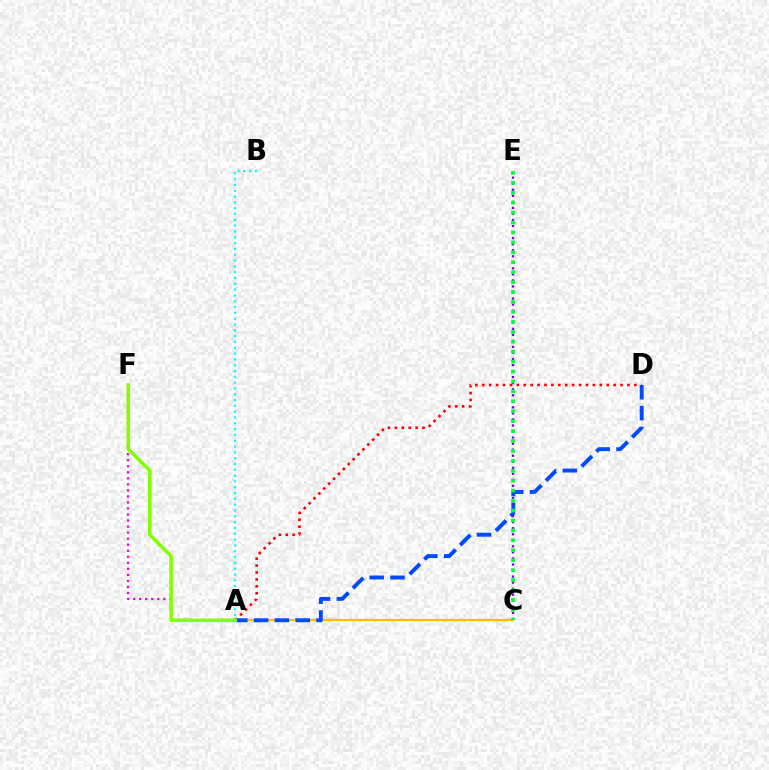{('A', 'F'): [{'color': '#ff00cf', 'line_style': 'dotted', 'thickness': 1.64}, {'color': '#84ff00', 'line_style': 'solid', 'thickness': 2.57}], ('A', 'C'): [{'color': '#ffbd00', 'line_style': 'solid', 'thickness': 1.63}], ('A', 'B'): [{'color': '#00fff6', 'line_style': 'dotted', 'thickness': 1.58}], ('A', 'D'): [{'color': '#ff0000', 'line_style': 'dotted', 'thickness': 1.88}, {'color': '#004bff', 'line_style': 'dashed', 'thickness': 2.83}], ('C', 'E'): [{'color': '#7200ff', 'line_style': 'dotted', 'thickness': 1.64}, {'color': '#00ff39', 'line_style': 'dotted', 'thickness': 2.7}]}